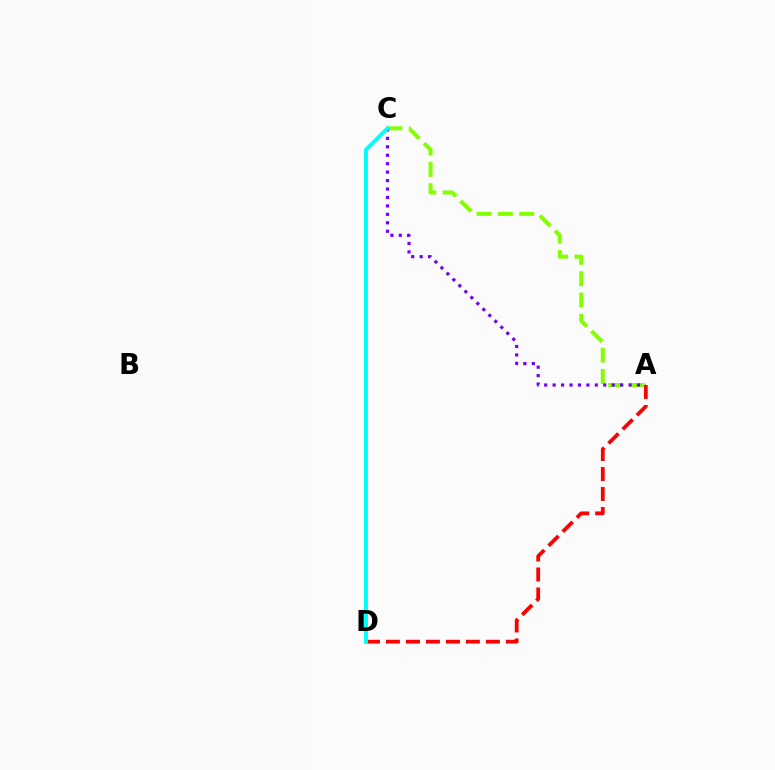{('A', 'C'): [{'color': '#84ff00', 'line_style': 'dashed', 'thickness': 2.9}, {'color': '#7200ff', 'line_style': 'dotted', 'thickness': 2.29}], ('A', 'D'): [{'color': '#ff0000', 'line_style': 'dashed', 'thickness': 2.72}], ('C', 'D'): [{'color': '#00fff6', 'line_style': 'solid', 'thickness': 2.83}]}